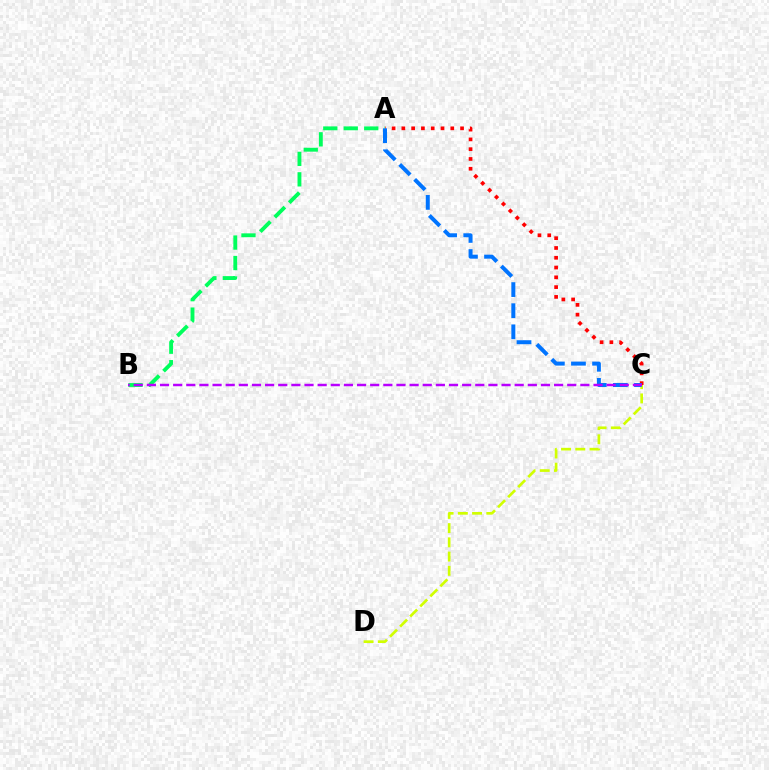{('A', 'B'): [{'color': '#00ff5c', 'line_style': 'dashed', 'thickness': 2.78}], ('C', 'D'): [{'color': '#d1ff00', 'line_style': 'dashed', 'thickness': 1.93}], ('A', 'C'): [{'color': '#ff0000', 'line_style': 'dotted', 'thickness': 2.66}, {'color': '#0074ff', 'line_style': 'dashed', 'thickness': 2.87}], ('B', 'C'): [{'color': '#b900ff', 'line_style': 'dashed', 'thickness': 1.78}]}